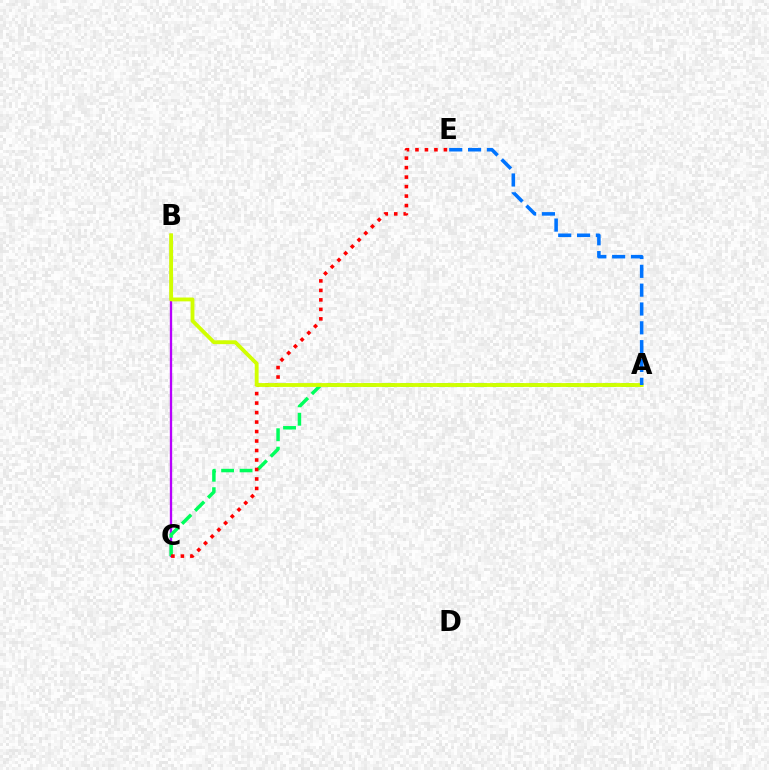{('B', 'C'): [{'color': '#b900ff', 'line_style': 'solid', 'thickness': 1.67}], ('A', 'C'): [{'color': '#00ff5c', 'line_style': 'dashed', 'thickness': 2.5}], ('C', 'E'): [{'color': '#ff0000', 'line_style': 'dotted', 'thickness': 2.58}], ('A', 'B'): [{'color': '#d1ff00', 'line_style': 'solid', 'thickness': 2.77}], ('A', 'E'): [{'color': '#0074ff', 'line_style': 'dashed', 'thickness': 2.56}]}